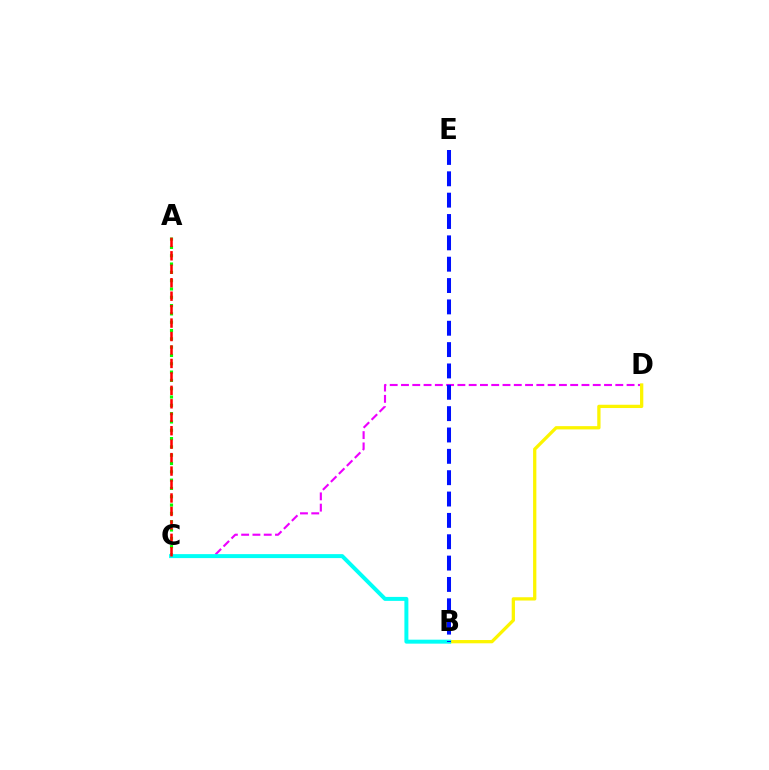{('C', 'D'): [{'color': '#ee00ff', 'line_style': 'dashed', 'thickness': 1.53}], ('B', 'D'): [{'color': '#fcf500', 'line_style': 'solid', 'thickness': 2.36}], ('A', 'C'): [{'color': '#08ff00', 'line_style': 'dotted', 'thickness': 2.26}, {'color': '#ff0000', 'line_style': 'dashed', 'thickness': 1.83}], ('B', 'C'): [{'color': '#00fff6', 'line_style': 'solid', 'thickness': 2.86}], ('B', 'E'): [{'color': '#0010ff', 'line_style': 'dashed', 'thickness': 2.9}]}